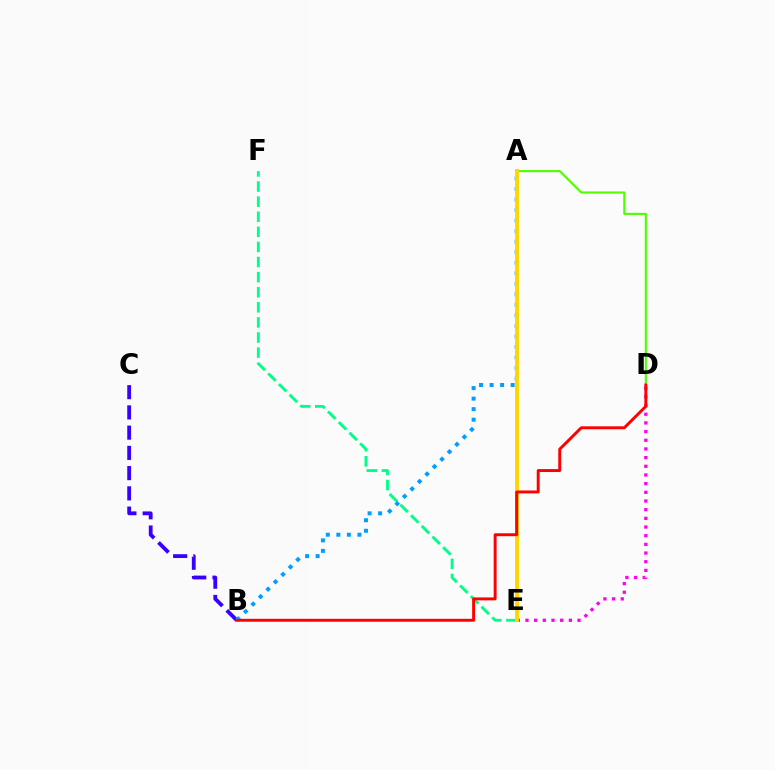{('E', 'F'): [{'color': '#00ff86', 'line_style': 'dashed', 'thickness': 2.05}], ('B', 'C'): [{'color': '#3700ff', 'line_style': 'dashed', 'thickness': 2.75}], ('A', 'D'): [{'color': '#4fff00', 'line_style': 'solid', 'thickness': 1.53}], ('D', 'E'): [{'color': '#ff00ed', 'line_style': 'dotted', 'thickness': 2.36}], ('A', 'B'): [{'color': '#009eff', 'line_style': 'dotted', 'thickness': 2.86}], ('A', 'E'): [{'color': '#ffd500', 'line_style': 'solid', 'thickness': 2.79}], ('B', 'D'): [{'color': '#ff0000', 'line_style': 'solid', 'thickness': 2.11}]}